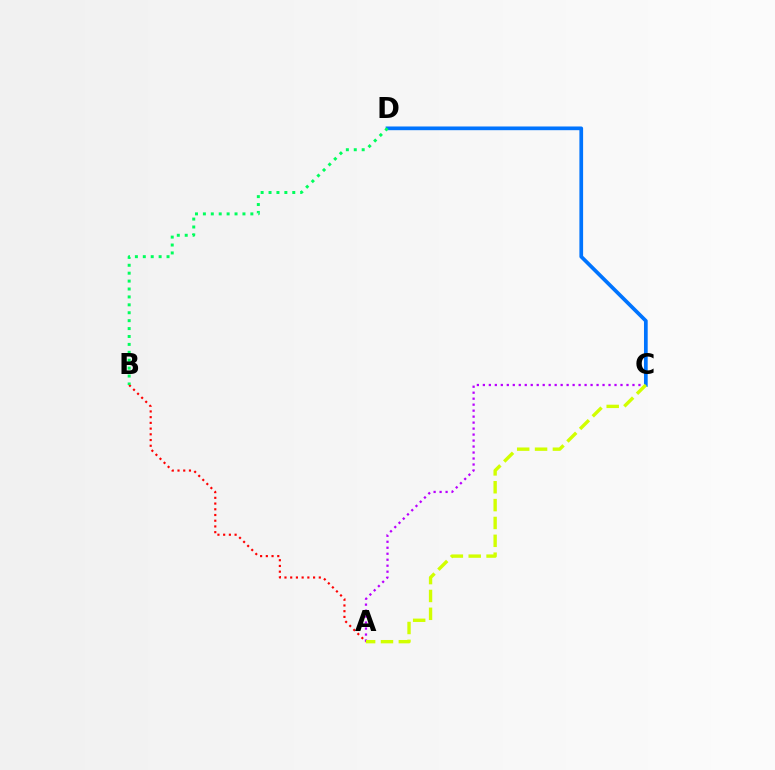{('A', 'B'): [{'color': '#ff0000', 'line_style': 'dotted', 'thickness': 1.55}], ('A', 'C'): [{'color': '#b900ff', 'line_style': 'dotted', 'thickness': 1.63}, {'color': '#d1ff00', 'line_style': 'dashed', 'thickness': 2.43}], ('C', 'D'): [{'color': '#0074ff', 'line_style': 'solid', 'thickness': 2.67}], ('B', 'D'): [{'color': '#00ff5c', 'line_style': 'dotted', 'thickness': 2.15}]}